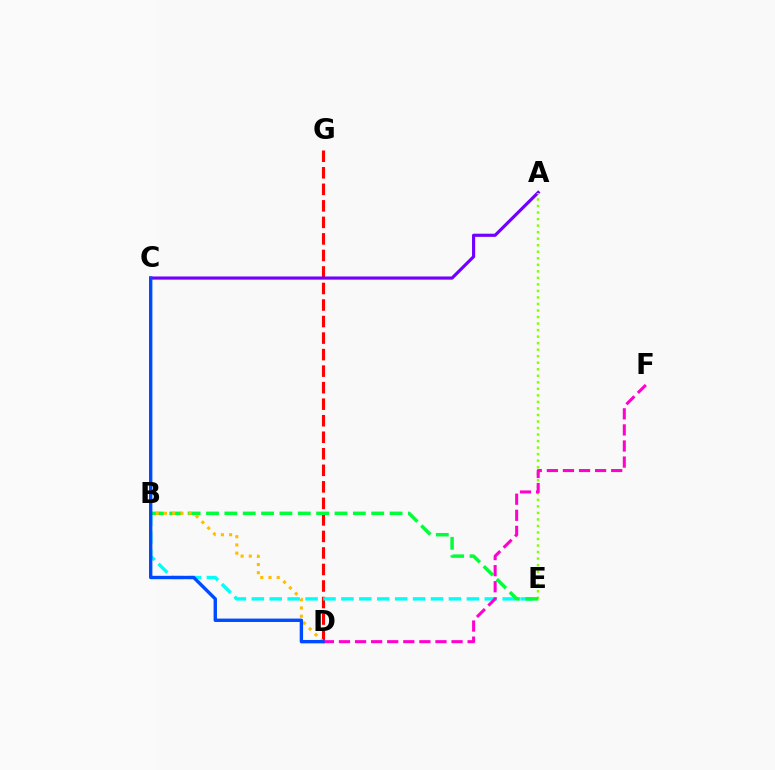{('D', 'G'): [{'color': '#ff0000', 'line_style': 'dashed', 'thickness': 2.25}], ('B', 'E'): [{'color': '#00fff6', 'line_style': 'dashed', 'thickness': 2.43}, {'color': '#00ff39', 'line_style': 'dashed', 'thickness': 2.49}], ('A', 'C'): [{'color': '#7200ff', 'line_style': 'solid', 'thickness': 2.27}], ('A', 'E'): [{'color': '#84ff00', 'line_style': 'dotted', 'thickness': 1.77}], ('D', 'F'): [{'color': '#ff00cf', 'line_style': 'dashed', 'thickness': 2.19}], ('B', 'D'): [{'color': '#ffbd00', 'line_style': 'dotted', 'thickness': 2.23}], ('C', 'D'): [{'color': '#004bff', 'line_style': 'solid', 'thickness': 2.43}]}